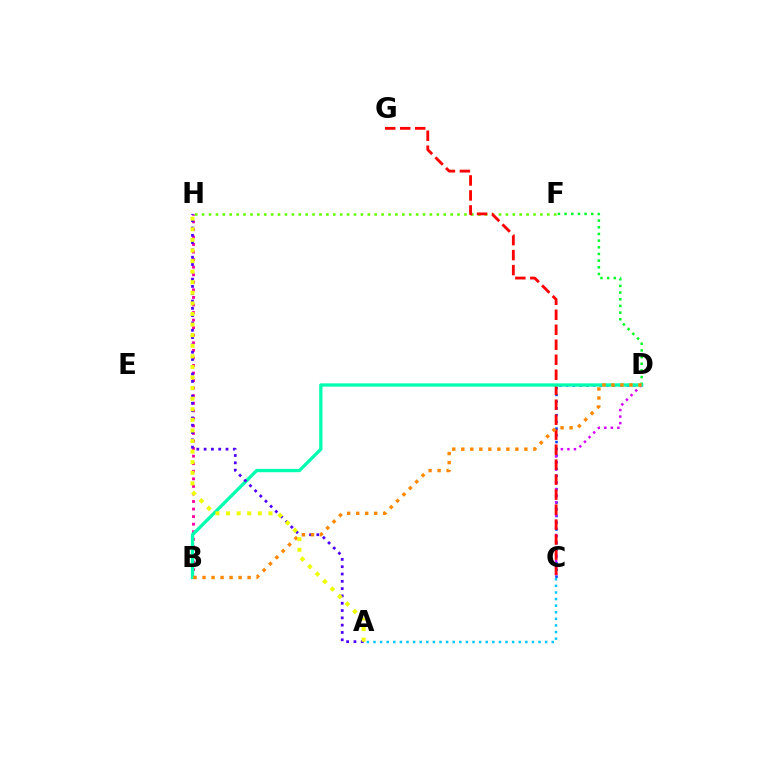{('B', 'H'): [{'color': '#ff00a0', 'line_style': 'dotted', 'thickness': 2.05}], ('C', 'D'): [{'color': '#003fff', 'line_style': 'dotted', 'thickness': 1.83}, {'color': '#d600ff', 'line_style': 'dotted', 'thickness': 1.78}], ('D', 'F'): [{'color': '#00ff27', 'line_style': 'dotted', 'thickness': 1.81}], ('F', 'H'): [{'color': '#66ff00', 'line_style': 'dotted', 'thickness': 1.88}], ('C', 'G'): [{'color': '#ff0000', 'line_style': 'dashed', 'thickness': 2.04}], ('B', 'D'): [{'color': '#00ffaf', 'line_style': 'solid', 'thickness': 2.37}, {'color': '#ff8800', 'line_style': 'dotted', 'thickness': 2.45}], ('A', 'H'): [{'color': '#4f00ff', 'line_style': 'dotted', 'thickness': 1.98}, {'color': '#eeff00', 'line_style': 'dotted', 'thickness': 2.88}], ('A', 'C'): [{'color': '#00c7ff', 'line_style': 'dotted', 'thickness': 1.79}]}